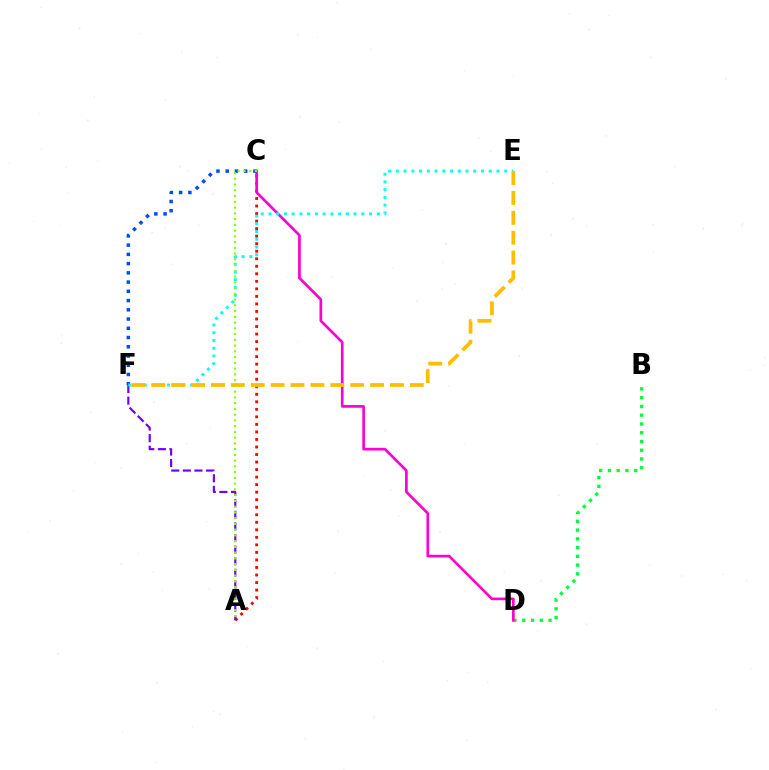{('B', 'D'): [{'color': '#00ff39', 'line_style': 'dotted', 'thickness': 2.38}], ('A', 'C'): [{'color': '#ff0000', 'line_style': 'dotted', 'thickness': 2.05}, {'color': '#84ff00', 'line_style': 'dotted', 'thickness': 1.56}], ('A', 'F'): [{'color': '#7200ff', 'line_style': 'dashed', 'thickness': 1.57}], ('C', 'D'): [{'color': '#ff00cf', 'line_style': 'solid', 'thickness': 1.93}], ('C', 'F'): [{'color': '#004bff', 'line_style': 'dotted', 'thickness': 2.51}], ('E', 'F'): [{'color': '#00fff6', 'line_style': 'dotted', 'thickness': 2.1}, {'color': '#ffbd00', 'line_style': 'dashed', 'thickness': 2.7}]}